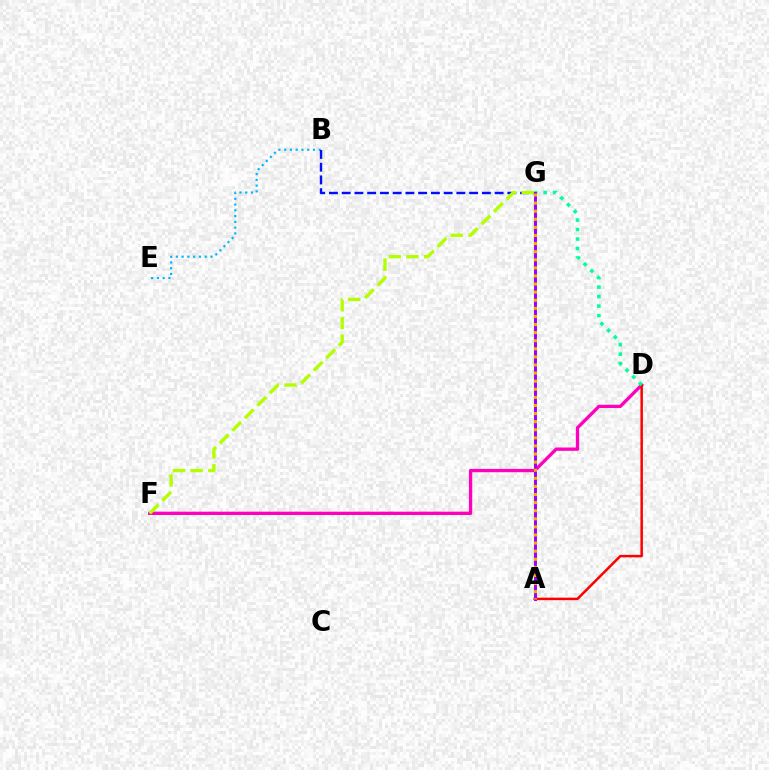{('D', 'F'): [{'color': '#ff00bd', 'line_style': 'solid', 'thickness': 2.39}], ('A', 'G'): [{'color': '#08ff00', 'line_style': 'solid', 'thickness': 1.57}, {'color': '#9b00ff', 'line_style': 'solid', 'thickness': 2.11}, {'color': '#ffa500', 'line_style': 'dotted', 'thickness': 2.2}], ('A', 'D'): [{'color': '#ff0000', 'line_style': 'solid', 'thickness': 1.8}], ('B', 'E'): [{'color': '#00b5ff', 'line_style': 'dotted', 'thickness': 1.57}], ('D', 'G'): [{'color': '#00ff9d', 'line_style': 'dotted', 'thickness': 2.58}], ('B', 'G'): [{'color': '#0010ff', 'line_style': 'dashed', 'thickness': 1.73}], ('F', 'G'): [{'color': '#b3ff00', 'line_style': 'dashed', 'thickness': 2.41}]}